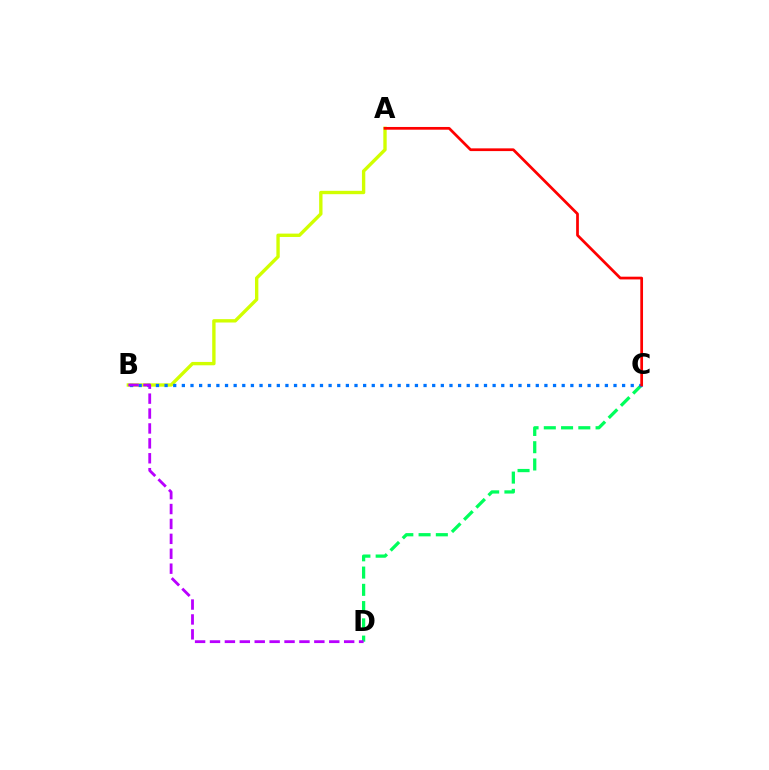{('A', 'B'): [{'color': '#d1ff00', 'line_style': 'solid', 'thickness': 2.42}], ('C', 'D'): [{'color': '#00ff5c', 'line_style': 'dashed', 'thickness': 2.34}], ('B', 'C'): [{'color': '#0074ff', 'line_style': 'dotted', 'thickness': 2.35}], ('B', 'D'): [{'color': '#b900ff', 'line_style': 'dashed', 'thickness': 2.03}], ('A', 'C'): [{'color': '#ff0000', 'line_style': 'solid', 'thickness': 1.97}]}